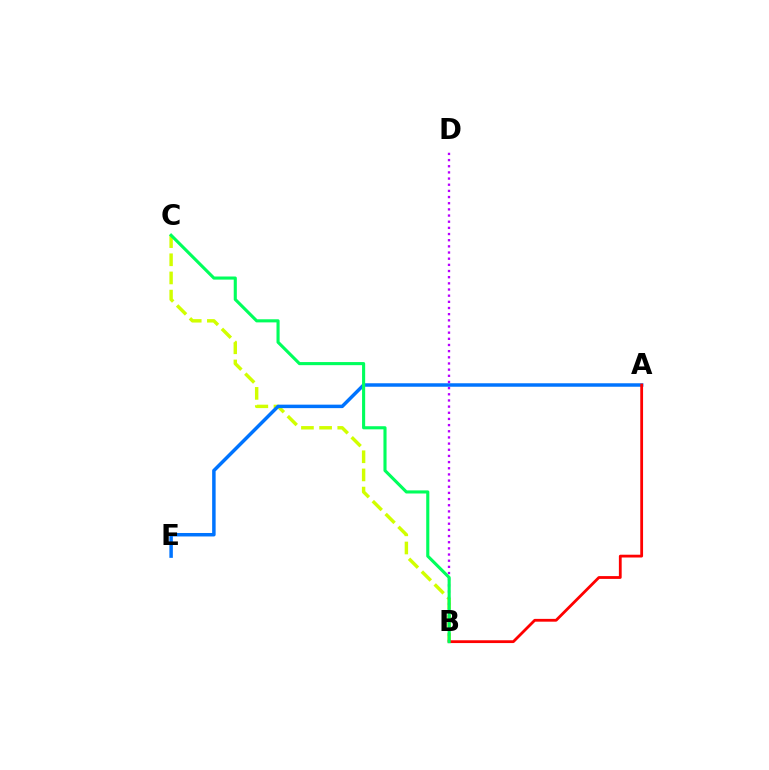{('B', 'C'): [{'color': '#d1ff00', 'line_style': 'dashed', 'thickness': 2.47}, {'color': '#00ff5c', 'line_style': 'solid', 'thickness': 2.24}], ('A', 'E'): [{'color': '#0074ff', 'line_style': 'solid', 'thickness': 2.5}], ('B', 'D'): [{'color': '#b900ff', 'line_style': 'dotted', 'thickness': 1.67}], ('A', 'B'): [{'color': '#ff0000', 'line_style': 'solid', 'thickness': 2.01}]}